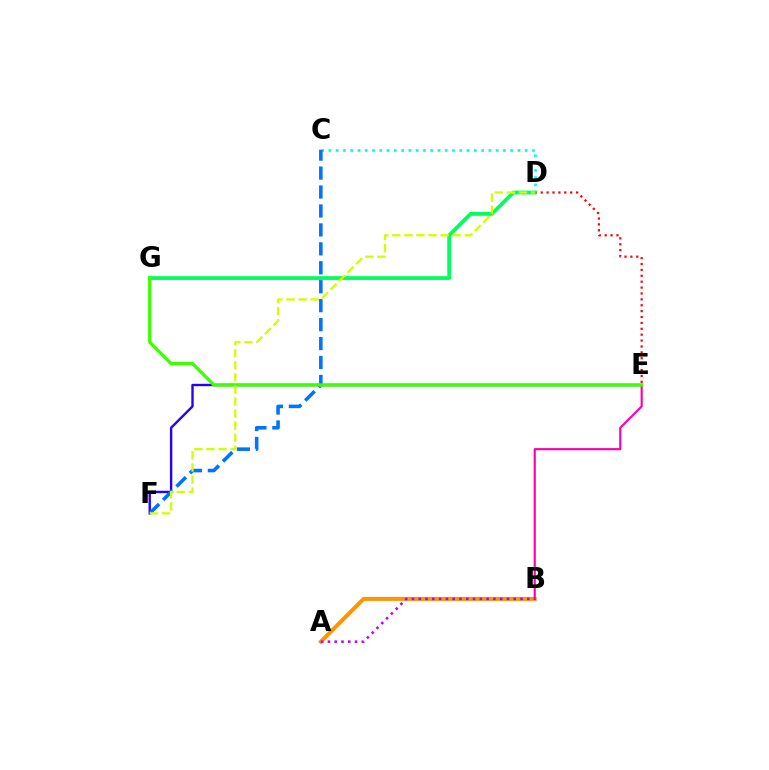{('E', 'F'): [{'color': '#2500ff', 'line_style': 'solid', 'thickness': 1.71}], ('C', 'D'): [{'color': '#00fff6', 'line_style': 'dotted', 'thickness': 1.98}], ('A', 'B'): [{'color': '#ff9400', 'line_style': 'solid', 'thickness': 2.86}, {'color': '#b900ff', 'line_style': 'dotted', 'thickness': 1.84}], ('C', 'F'): [{'color': '#0074ff', 'line_style': 'dashed', 'thickness': 2.57}], ('B', 'E'): [{'color': '#ff00ac', 'line_style': 'solid', 'thickness': 1.56}], ('D', 'E'): [{'color': '#ff0000', 'line_style': 'dotted', 'thickness': 1.6}], ('D', 'G'): [{'color': '#00ff5c', 'line_style': 'solid', 'thickness': 2.73}], ('E', 'G'): [{'color': '#3dff00', 'line_style': 'solid', 'thickness': 2.36}], ('D', 'F'): [{'color': '#d1ff00', 'line_style': 'dashed', 'thickness': 1.64}]}